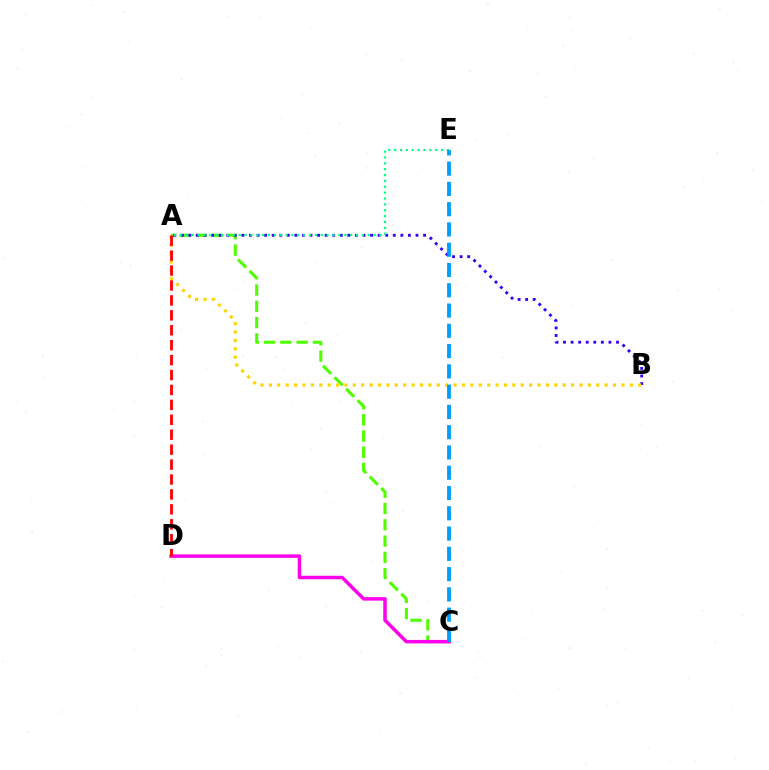{('A', 'C'): [{'color': '#4fff00', 'line_style': 'dashed', 'thickness': 2.21}], ('C', 'D'): [{'color': '#ff00ed', 'line_style': 'solid', 'thickness': 2.5}], ('A', 'B'): [{'color': '#3700ff', 'line_style': 'dotted', 'thickness': 2.06}, {'color': '#ffd500', 'line_style': 'dotted', 'thickness': 2.28}], ('A', 'E'): [{'color': '#00ff86', 'line_style': 'dotted', 'thickness': 1.59}], ('A', 'D'): [{'color': '#ff0000', 'line_style': 'dashed', 'thickness': 2.03}], ('C', 'E'): [{'color': '#009eff', 'line_style': 'dashed', 'thickness': 2.75}]}